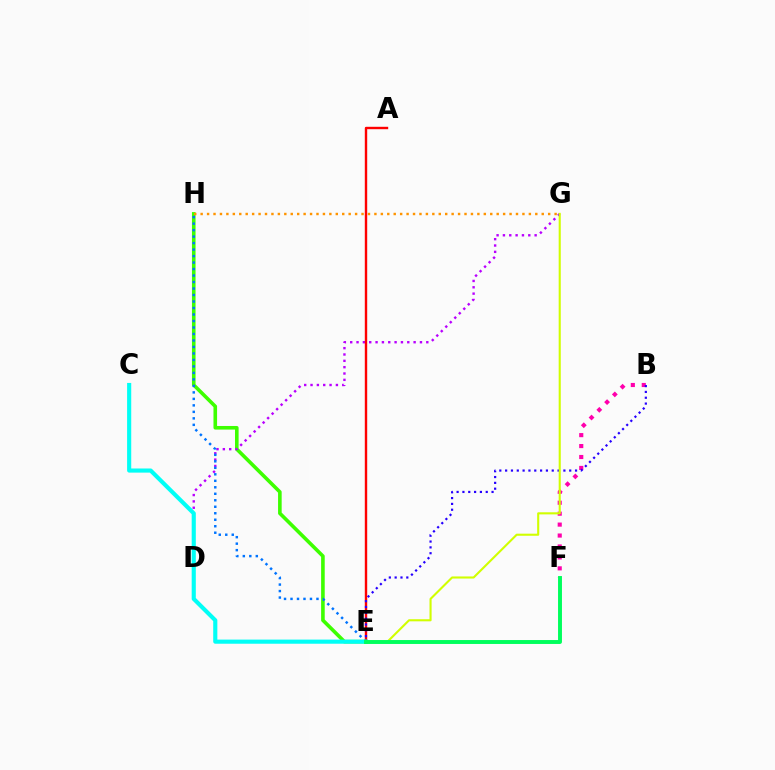{('E', 'H'): [{'color': '#3dff00', 'line_style': 'solid', 'thickness': 2.59}, {'color': '#0074ff', 'line_style': 'dotted', 'thickness': 1.76}], ('G', 'H'): [{'color': '#ff9400', 'line_style': 'dotted', 'thickness': 1.75}], ('B', 'F'): [{'color': '#ff00ac', 'line_style': 'dotted', 'thickness': 2.97}], ('D', 'G'): [{'color': '#b900ff', 'line_style': 'dotted', 'thickness': 1.72}], ('A', 'E'): [{'color': '#ff0000', 'line_style': 'solid', 'thickness': 1.73}], ('B', 'E'): [{'color': '#2500ff', 'line_style': 'dotted', 'thickness': 1.58}], ('E', 'G'): [{'color': '#d1ff00', 'line_style': 'solid', 'thickness': 1.51}], ('C', 'E'): [{'color': '#00fff6', 'line_style': 'solid', 'thickness': 2.97}], ('E', 'F'): [{'color': '#00ff5c', 'line_style': 'solid', 'thickness': 2.82}]}